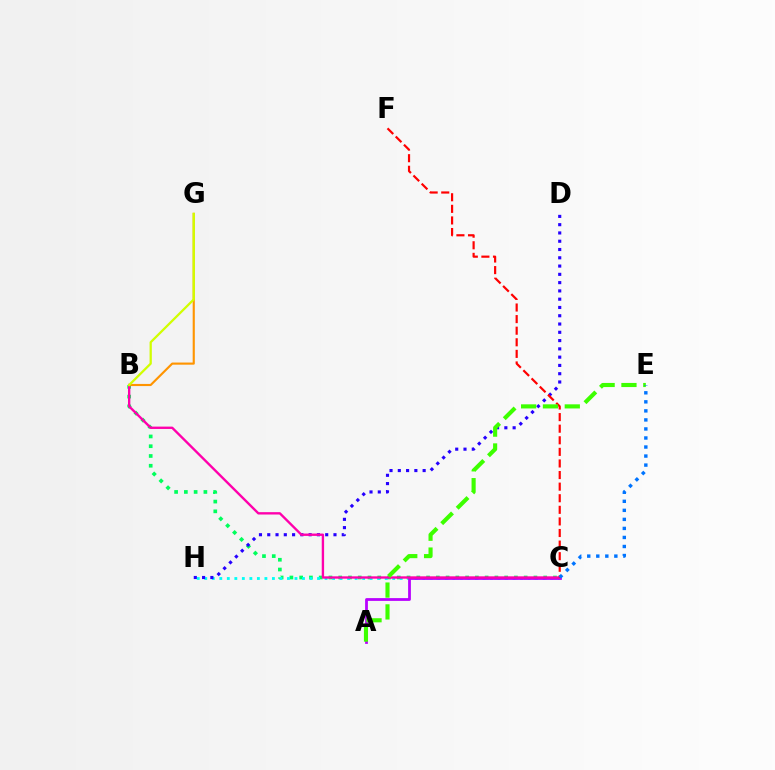{('B', 'C'): [{'color': '#00ff5c', 'line_style': 'dotted', 'thickness': 2.65}, {'color': '#ff00ac', 'line_style': 'solid', 'thickness': 1.7}], ('C', 'H'): [{'color': '#00fff6', 'line_style': 'dotted', 'thickness': 2.04}], ('D', 'H'): [{'color': '#2500ff', 'line_style': 'dotted', 'thickness': 2.25}], ('A', 'C'): [{'color': '#b900ff', 'line_style': 'solid', 'thickness': 2.0}], ('B', 'G'): [{'color': '#ff9400', 'line_style': 'solid', 'thickness': 1.54}, {'color': '#d1ff00', 'line_style': 'solid', 'thickness': 1.63}], ('C', 'F'): [{'color': '#ff0000', 'line_style': 'dashed', 'thickness': 1.57}], ('A', 'E'): [{'color': '#3dff00', 'line_style': 'dashed', 'thickness': 2.97}], ('C', 'E'): [{'color': '#0074ff', 'line_style': 'dotted', 'thickness': 2.45}]}